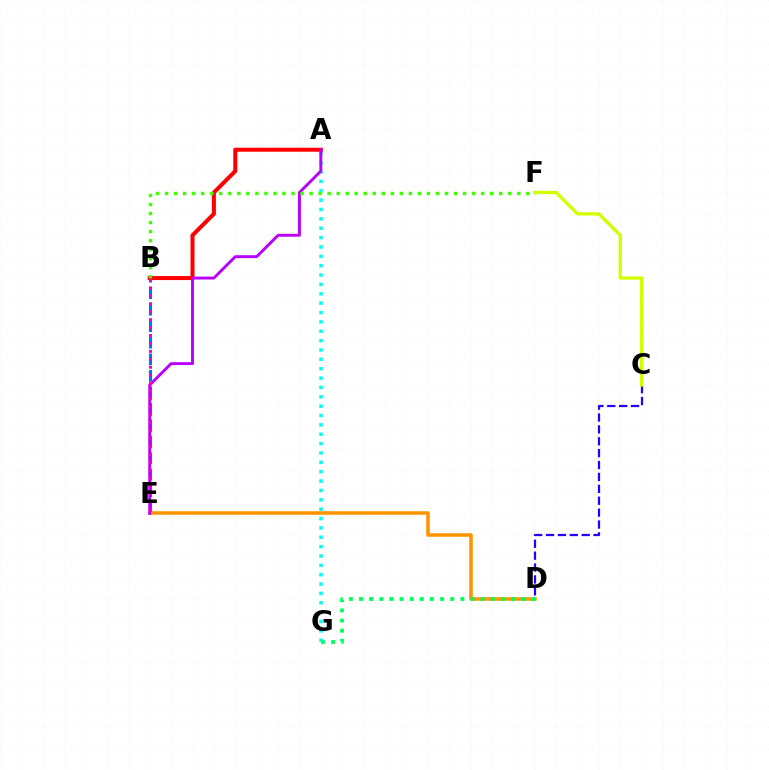{('A', 'G'): [{'color': '#00fff6', 'line_style': 'dotted', 'thickness': 2.54}], ('C', 'D'): [{'color': '#2500ff', 'line_style': 'dashed', 'thickness': 1.62}], ('B', 'E'): [{'color': '#0074ff', 'line_style': 'dashed', 'thickness': 2.24}, {'color': '#ff00ac', 'line_style': 'dotted', 'thickness': 2.15}], ('A', 'B'): [{'color': '#ff0000', 'line_style': 'solid', 'thickness': 2.89}], ('D', 'E'): [{'color': '#ff9400', 'line_style': 'solid', 'thickness': 2.56}], ('A', 'E'): [{'color': '#b900ff', 'line_style': 'solid', 'thickness': 2.1}], ('D', 'G'): [{'color': '#00ff5c', 'line_style': 'dotted', 'thickness': 2.75}], ('B', 'F'): [{'color': '#3dff00', 'line_style': 'dotted', 'thickness': 2.45}], ('C', 'F'): [{'color': '#d1ff00', 'line_style': 'solid', 'thickness': 2.37}]}